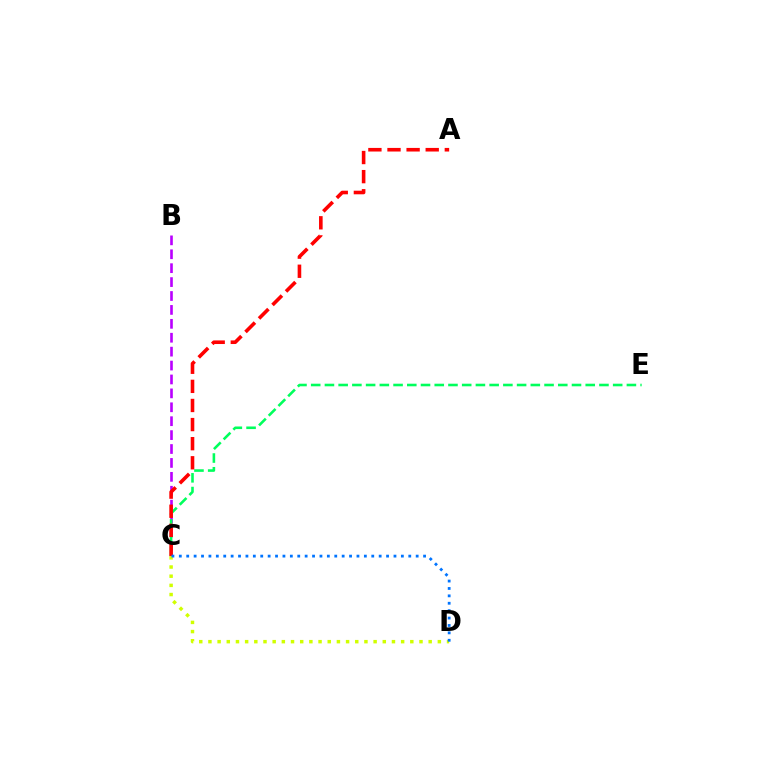{('B', 'C'): [{'color': '#b900ff', 'line_style': 'dashed', 'thickness': 1.89}], ('C', 'E'): [{'color': '#00ff5c', 'line_style': 'dashed', 'thickness': 1.86}], ('A', 'C'): [{'color': '#ff0000', 'line_style': 'dashed', 'thickness': 2.6}], ('C', 'D'): [{'color': '#d1ff00', 'line_style': 'dotted', 'thickness': 2.49}, {'color': '#0074ff', 'line_style': 'dotted', 'thickness': 2.01}]}